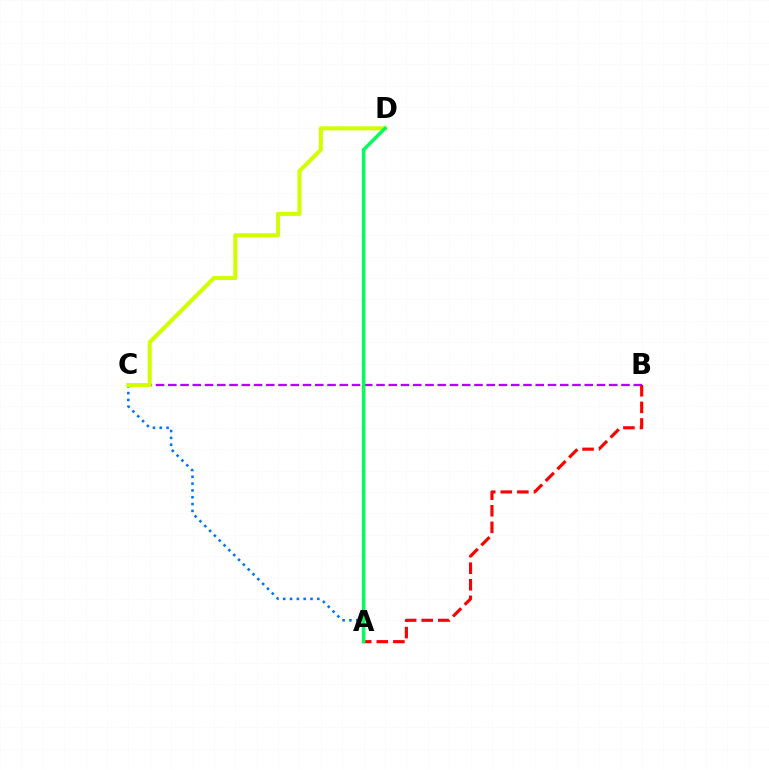{('B', 'C'): [{'color': '#b900ff', 'line_style': 'dashed', 'thickness': 1.66}], ('A', 'C'): [{'color': '#0074ff', 'line_style': 'dotted', 'thickness': 1.85}], ('C', 'D'): [{'color': '#d1ff00', 'line_style': 'solid', 'thickness': 2.9}], ('A', 'B'): [{'color': '#ff0000', 'line_style': 'dashed', 'thickness': 2.25}], ('A', 'D'): [{'color': '#00ff5c', 'line_style': 'solid', 'thickness': 2.49}]}